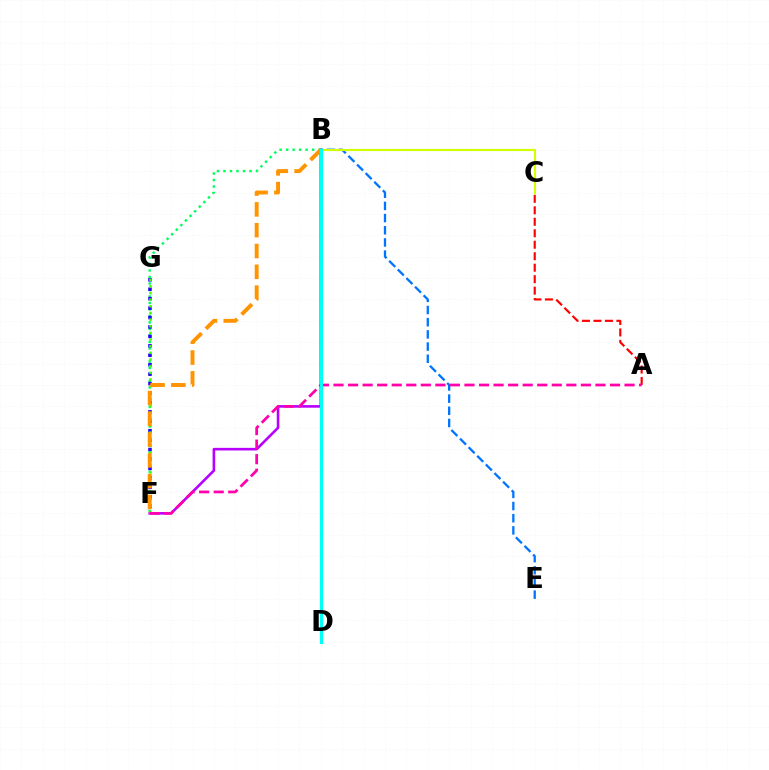{('A', 'C'): [{'color': '#ff0000', 'line_style': 'dashed', 'thickness': 1.56}], ('B', 'F'): [{'color': '#b900ff', 'line_style': 'solid', 'thickness': 1.88}, {'color': '#00ff5c', 'line_style': 'dotted', 'thickness': 1.77}, {'color': '#ff9400', 'line_style': 'dashed', 'thickness': 2.83}], ('B', 'E'): [{'color': '#0074ff', 'line_style': 'dashed', 'thickness': 1.65}], ('F', 'G'): [{'color': '#2500ff', 'line_style': 'dotted', 'thickness': 2.56}, {'color': '#3dff00', 'line_style': 'dotted', 'thickness': 1.81}], ('B', 'C'): [{'color': '#d1ff00', 'line_style': 'solid', 'thickness': 1.55}], ('A', 'F'): [{'color': '#ff00ac', 'line_style': 'dashed', 'thickness': 1.98}], ('B', 'D'): [{'color': '#00fff6', 'line_style': 'solid', 'thickness': 2.31}]}